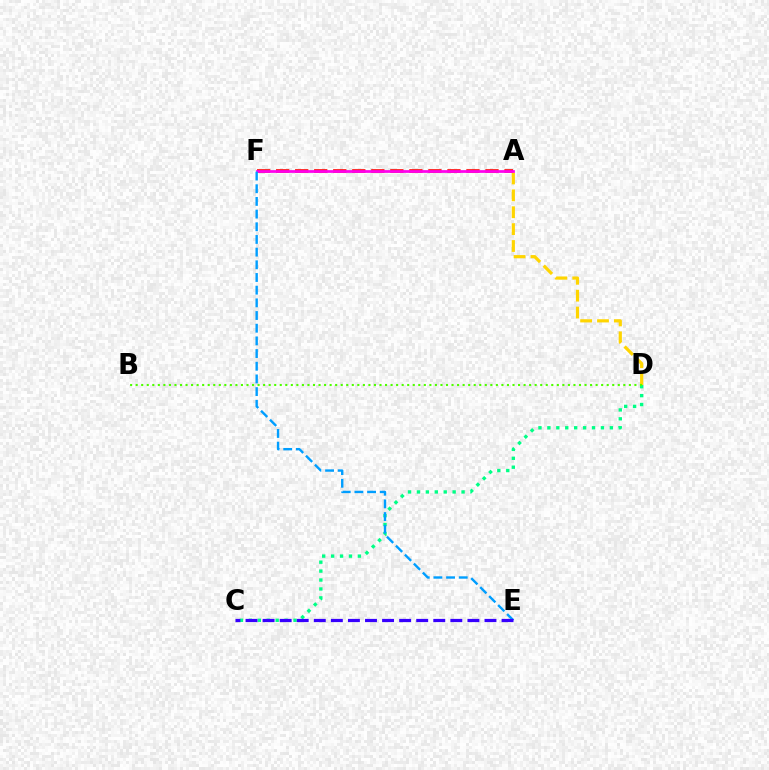{('A', 'F'): [{'color': '#ff0000', 'line_style': 'dashed', 'thickness': 2.59}, {'color': '#ff00ed', 'line_style': 'solid', 'thickness': 1.97}], ('C', 'D'): [{'color': '#00ff86', 'line_style': 'dotted', 'thickness': 2.42}], ('A', 'D'): [{'color': '#ffd500', 'line_style': 'dashed', 'thickness': 2.29}], ('E', 'F'): [{'color': '#009eff', 'line_style': 'dashed', 'thickness': 1.72}], ('C', 'E'): [{'color': '#3700ff', 'line_style': 'dashed', 'thickness': 2.32}], ('B', 'D'): [{'color': '#4fff00', 'line_style': 'dotted', 'thickness': 1.51}]}